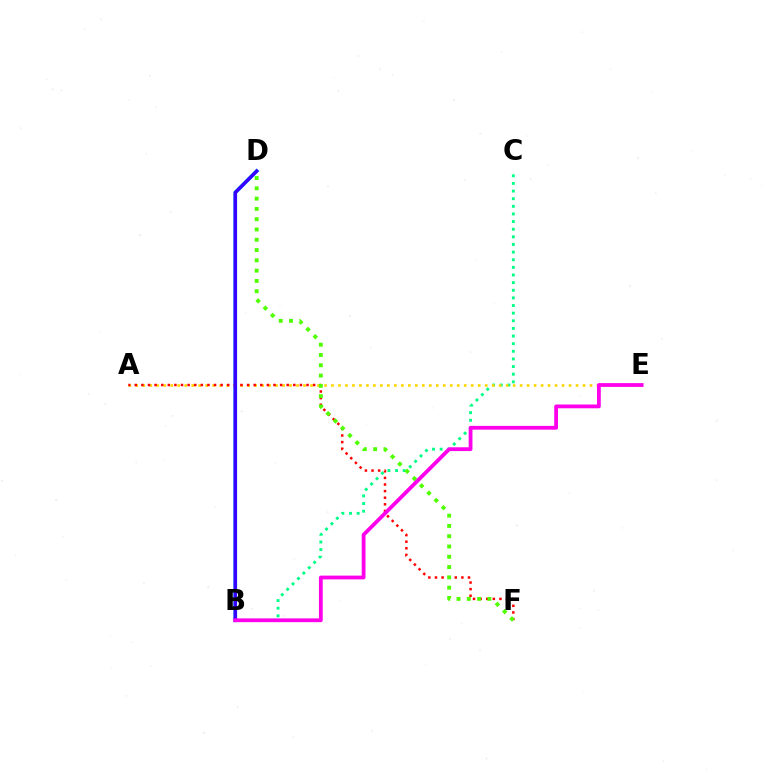{('B', 'C'): [{'color': '#00ff86', 'line_style': 'dotted', 'thickness': 2.07}], ('A', 'E'): [{'color': '#ffd500', 'line_style': 'dotted', 'thickness': 1.9}], ('B', 'D'): [{'color': '#009eff', 'line_style': 'solid', 'thickness': 2.67}, {'color': '#3700ff', 'line_style': 'solid', 'thickness': 2.4}], ('A', 'F'): [{'color': '#ff0000', 'line_style': 'dotted', 'thickness': 1.79}], ('D', 'F'): [{'color': '#4fff00', 'line_style': 'dotted', 'thickness': 2.8}], ('B', 'E'): [{'color': '#ff00ed', 'line_style': 'solid', 'thickness': 2.73}]}